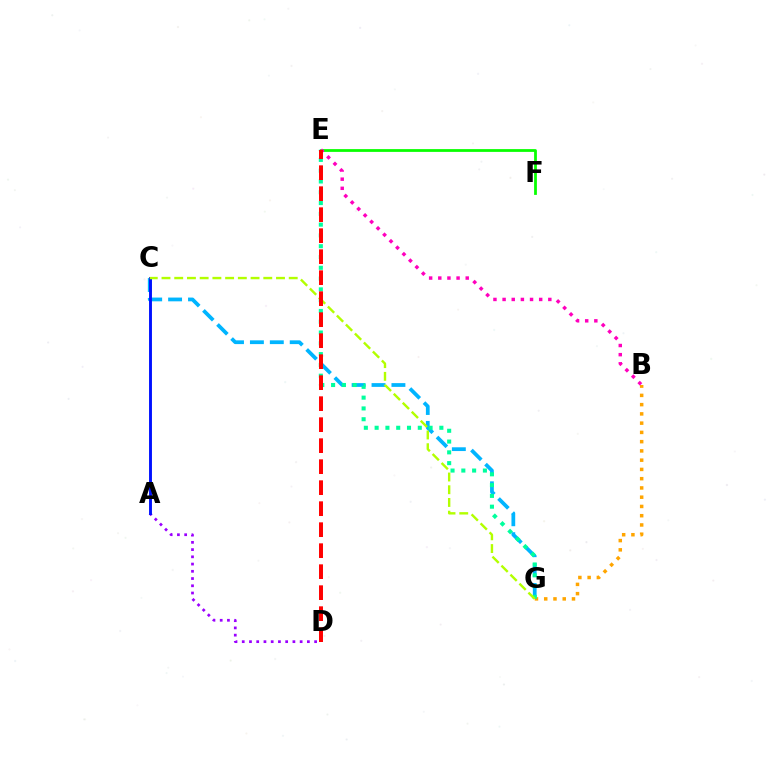{('A', 'D'): [{'color': '#9b00ff', 'line_style': 'dotted', 'thickness': 1.97}], ('C', 'G'): [{'color': '#00b5ff', 'line_style': 'dashed', 'thickness': 2.7}, {'color': '#b3ff00', 'line_style': 'dashed', 'thickness': 1.73}], ('B', 'G'): [{'color': '#ffa500', 'line_style': 'dotted', 'thickness': 2.51}], ('E', 'G'): [{'color': '#00ff9d', 'line_style': 'dotted', 'thickness': 2.93}], ('A', 'C'): [{'color': '#0010ff', 'line_style': 'solid', 'thickness': 2.08}], ('E', 'F'): [{'color': '#08ff00', 'line_style': 'solid', 'thickness': 1.99}], ('B', 'E'): [{'color': '#ff00bd', 'line_style': 'dotted', 'thickness': 2.48}], ('D', 'E'): [{'color': '#ff0000', 'line_style': 'dashed', 'thickness': 2.85}]}